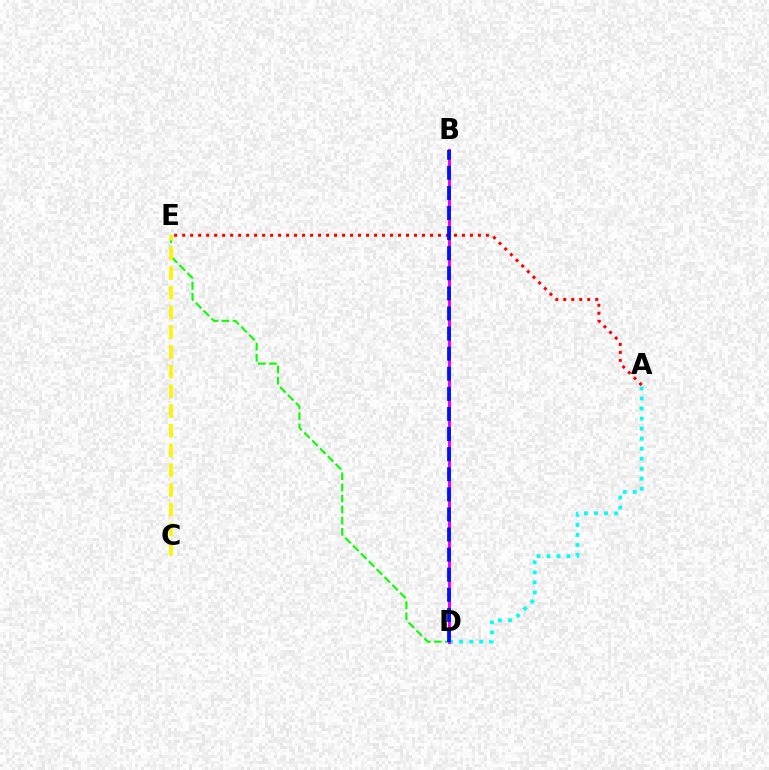{('D', 'E'): [{'color': '#08ff00', 'line_style': 'dashed', 'thickness': 1.51}], ('C', 'E'): [{'color': '#fcf500', 'line_style': 'dashed', 'thickness': 2.68}], ('A', 'D'): [{'color': '#00fff6', 'line_style': 'dotted', 'thickness': 2.73}], ('A', 'E'): [{'color': '#ff0000', 'line_style': 'dotted', 'thickness': 2.17}], ('B', 'D'): [{'color': '#ee00ff', 'line_style': 'solid', 'thickness': 2.13}, {'color': '#0010ff', 'line_style': 'dashed', 'thickness': 2.73}]}